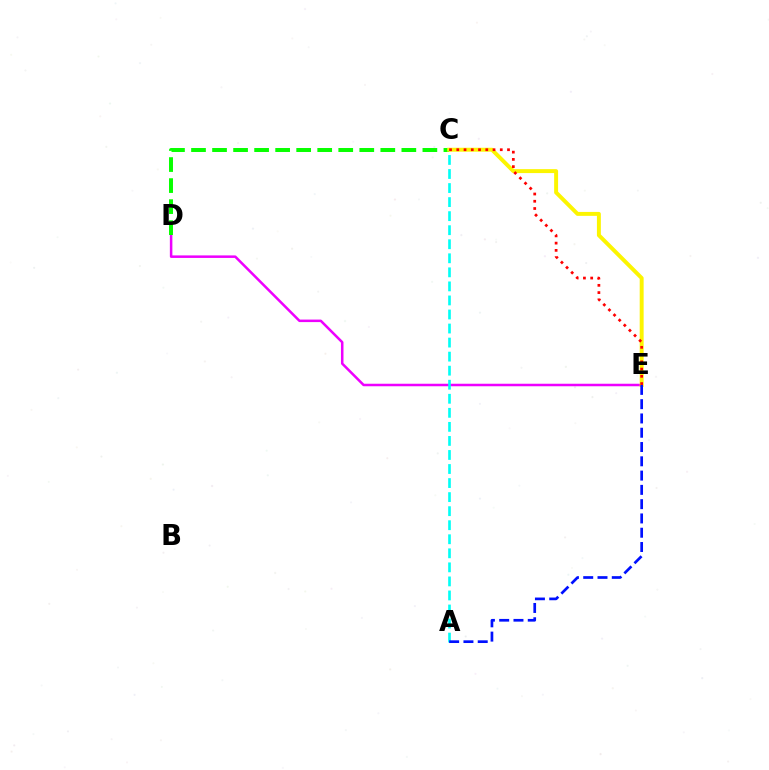{('D', 'E'): [{'color': '#ee00ff', 'line_style': 'solid', 'thickness': 1.81}], ('C', 'D'): [{'color': '#08ff00', 'line_style': 'dashed', 'thickness': 2.86}], ('C', 'E'): [{'color': '#fcf500', 'line_style': 'solid', 'thickness': 2.83}, {'color': '#ff0000', 'line_style': 'dotted', 'thickness': 1.97}], ('A', 'C'): [{'color': '#00fff6', 'line_style': 'dashed', 'thickness': 1.91}], ('A', 'E'): [{'color': '#0010ff', 'line_style': 'dashed', 'thickness': 1.94}]}